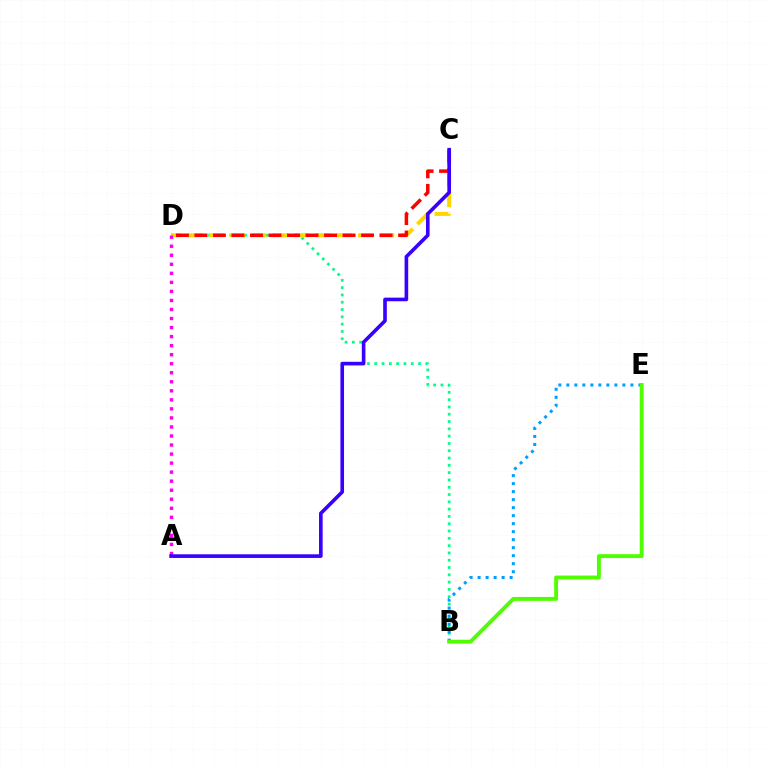{('B', 'D'): [{'color': '#00ff86', 'line_style': 'dotted', 'thickness': 1.98}], ('C', 'D'): [{'color': '#ffd500', 'line_style': 'dashed', 'thickness': 2.9}, {'color': '#ff0000', 'line_style': 'dashed', 'thickness': 2.52}], ('A', 'D'): [{'color': '#ff00ed', 'line_style': 'dotted', 'thickness': 2.46}], ('B', 'E'): [{'color': '#009eff', 'line_style': 'dotted', 'thickness': 2.18}, {'color': '#4fff00', 'line_style': 'solid', 'thickness': 2.79}], ('A', 'C'): [{'color': '#3700ff', 'line_style': 'solid', 'thickness': 2.61}]}